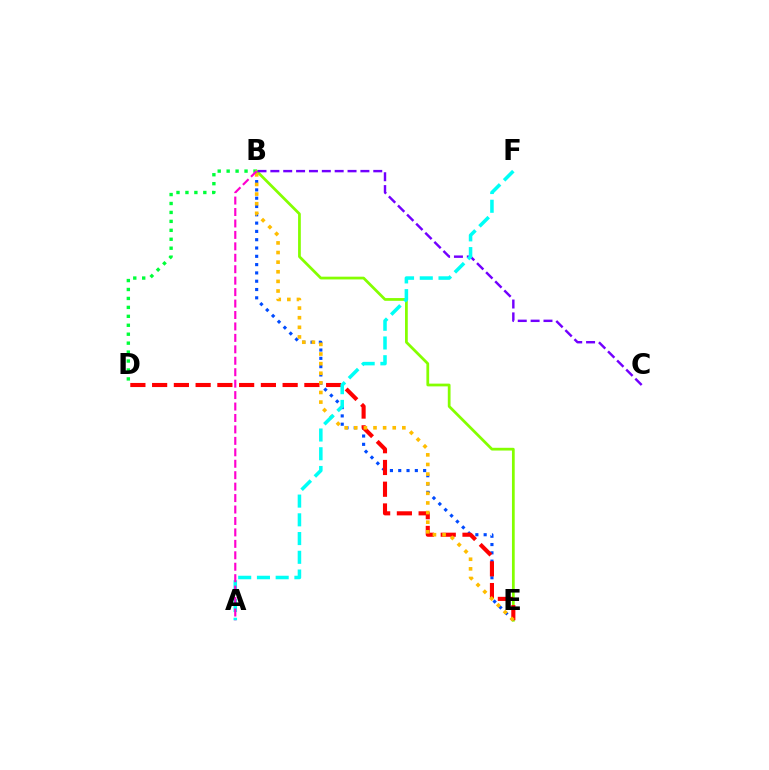{('B', 'D'): [{'color': '#00ff39', 'line_style': 'dotted', 'thickness': 2.43}], ('B', 'E'): [{'color': '#004bff', 'line_style': 'dotted', 'thickness': 2.26}, {'color': '#84ff00', 'line_style': 'solid', 'thickness': 1.98}, {'color': '#ffbd00', 'line_style': 'dotted', 'thickness': 2.61}], ('D', 'E'): [{'color': '#ff0000', 'line_style': 'dashed', 'thickness': 2.95}], ('B', 'C'): [{'color': '#7200ff', 'line_style': 'dashed', 'thickness': 1.75}], ('A', 'F'): [{'color': '#00fff6', 'line_style': 'dashed', 'thickness': 2.55}], ('A', 'B'): [{'color': '#ff00cf', 'line_style': 'dashed', 'thickness': 1.55}]}